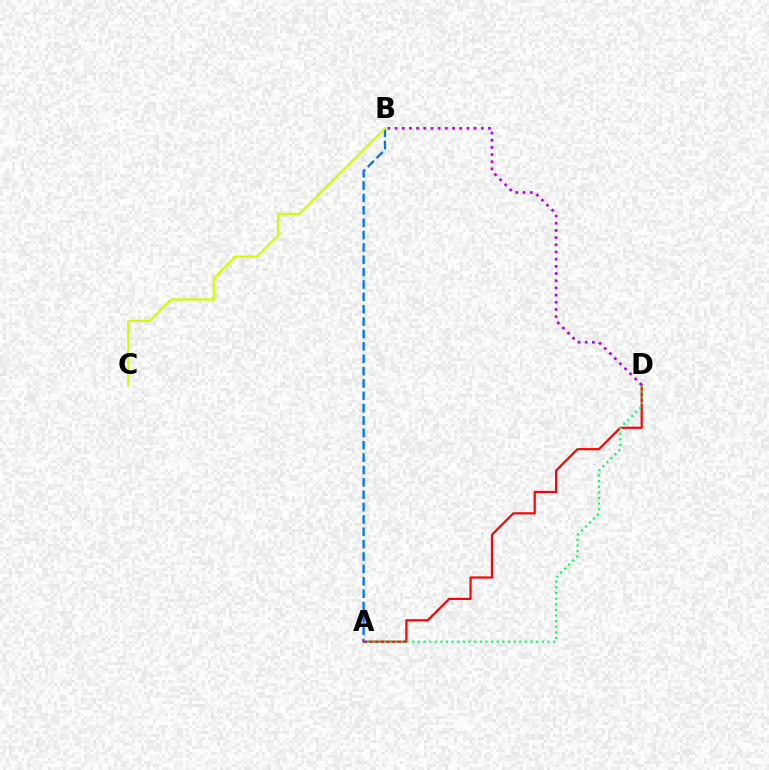{('A', 'D'): [{'color': '#ff0000', 'line_style': 'solid', 'thickness': 1.57}, {'color': '#00ff5c', 'line_style': 'dotted', 'thickness': 1.53}], ('B', 'D'): [{'color': '#b900ff', 'line_style': 'dotted', 'thickness': 1.95}], ('A', 'B'): [{'color': '#0074ff', 'line_style': 'dashed', 'thickness': 1.68}], ('B', 'C'): [{'color': '#d1ff00', 'line_style': 'solid', 'thickness': 1.63}]}